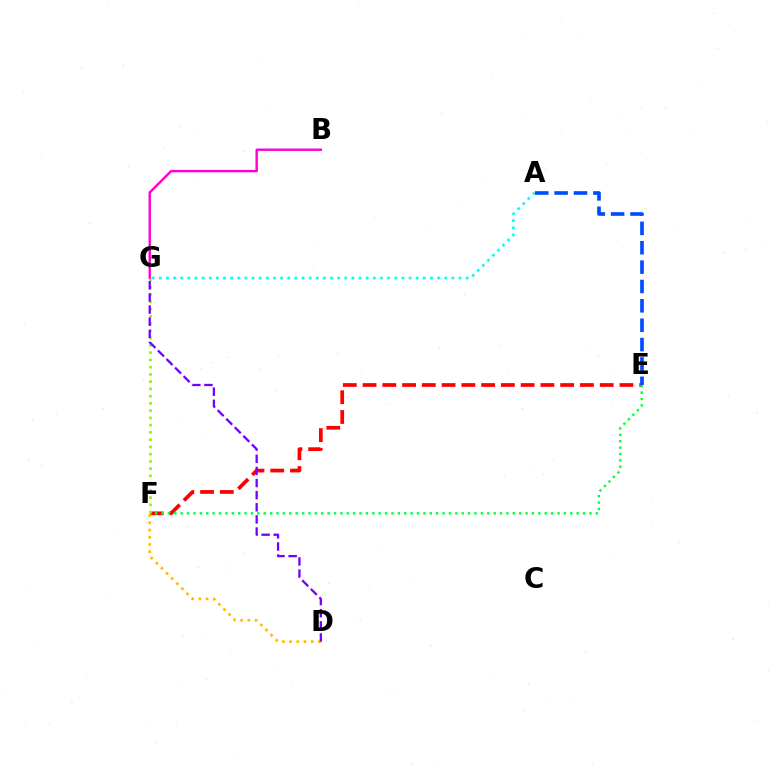{('E', 'F'): [{'color': '#ff0000', 'line_style': 'dashed', 'thickness': 2.68}, {'color': '#00ff39', 'line_style': 'dotted', 'thickness': 1.74}], ('A', 'G'): [{'color': '#00fff6', 'line_style': 'dotted', 'thickness': 1.94}], ('B', 'G'): [{'color': '#ff00cf', 'line_style': 'solid', 'thickness': 1.73}], ('A', 'E'): [{'color': '#004bff', 'line_style': 'dashed', 'thickness': 2.63}], ('D', 'F'): [{'color': '#ffbd00', 'line_style': 'dotted', 'thickness': 1.96}], ('F', 'G'): [{'color': '#84ff00', 'line_style': 'dotted', 'thickness': 1.97}], ('D', 'G'): [{'color': '#7200ff', 'line_style': 'dashed', 'thickness': 1.65}]}